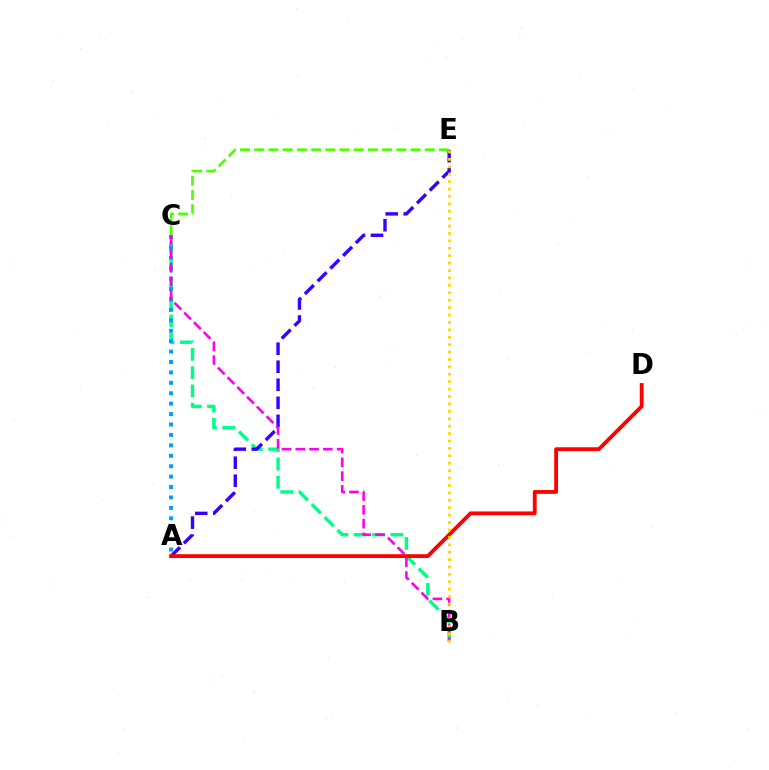{('B', 'C'): [{'color': '#00ff86', 'line_style': 'dashed', 'thickness': 2.48}, {'color': '#ff00ed', 'line_style': 'dashed', 'thickness': 1.87}], ('A', 'E'): [{'color': '#3700ff', 'line_style': 'dashed', 'thickness': 2.45}], ('A', 'C'): [{'color': '#009eff', 'line_style': 'dotted', 'thickness': 2.83}], ('C', 'E'): [{'color': '#4fff00', 'line_style': 'dashed', 'thickness': 1.93}], ('A', 'D'): [{'color': '#ff0000', 'line_style': 'solid', 'thickness': 2.76}], ('B', 'E'): [{'color': '#ffd500', 'line_style': 'dotted', 'thickness': 2.01}]}